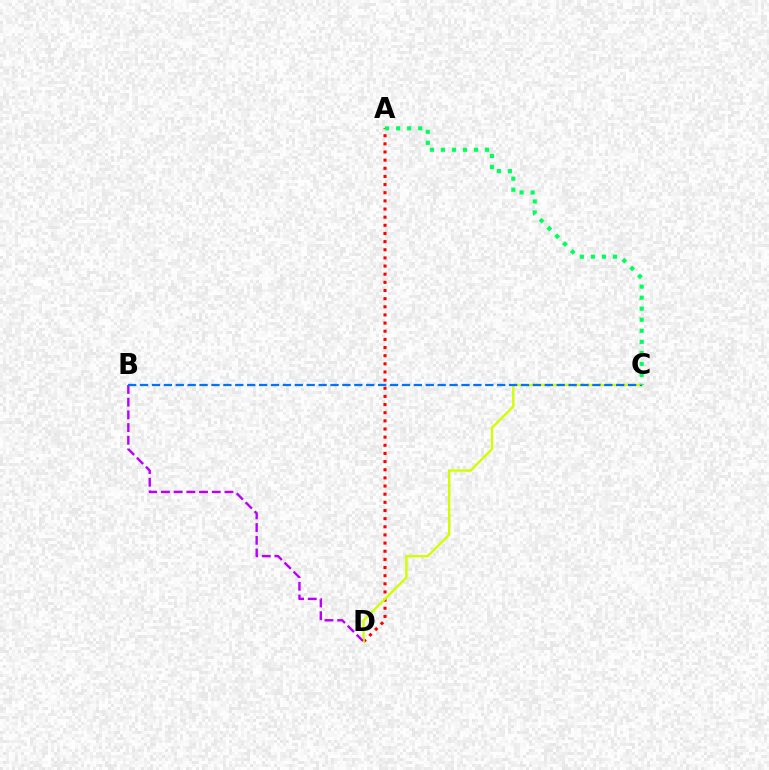{('A', 'D'): [{'color': '#ff0000', 'line_style': 'dotted', 'thickness': 2.21}], ('C', 'D'): [{'color': '#d1ff00', 'line_style': 'solid', 'thickness': 1.71}], ('B', 'D'): [{'color': '#b900ff', 'line_style': 'dashed', 'thickness': 1.73}], ('B', 'C'): [{'color': '#0074ff', 'line_style': 'dashed', 'thickness': 1.62}], ('A', 'C'): [{'color': '#00ff5c', 'line_style': 'dotted', 'thickness': 3.0}]}